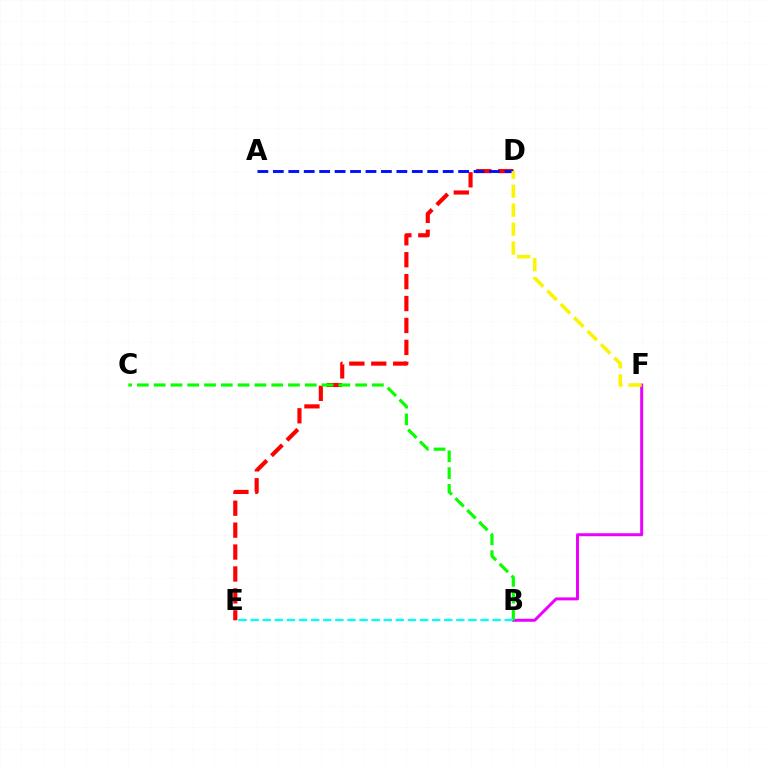{('B', 'F'): [{'color': '#ee00ff', 'line_style': 'solid', 'thickness': 2.15}], ('D', 'E'): [{'color': '#ff0000', 'line_style': 'dashed', 'thickness': 2.98}], ('B', 'C'): [{'color': '#08ff00', 'line_style': 'dashed', 'thickness': 2.28}], ('B', 'E'): [{'color': '#00fff6', 'line_style': 'dashed', 'thickness': 1.64}], ('A', 'D'): [{'color': '#0010ff', 'line_style': 'dashed', 'thickness': 2.1}], ('D', 'F'): [{'color': '#fcf500', 'line_style': 'dashed', 'thickness': 2.58}]}